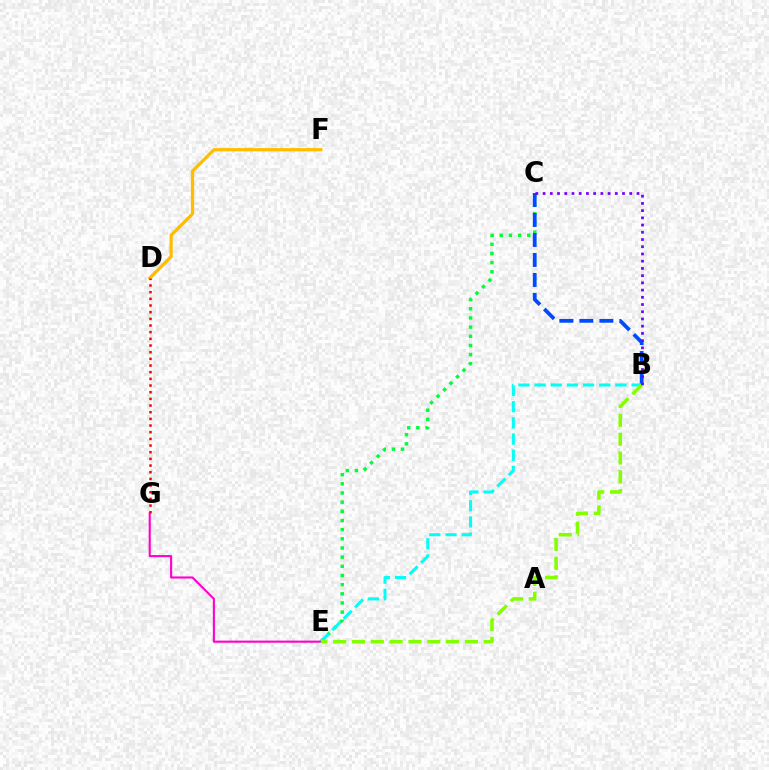{('C', 'E'): [{'color': '#00ff39', 'line_style': 'dotted', 'thickness': 2.49}], ('D', 'F'): [{'color': '#ffbd00', 'line_style': 'solid', 'thickness': 2.33}], ('B', 'C'): [{'color': '#004bff', 'line_style': 'dashed', 'thickness': 2.72}, {'color': '#7200ff', 'line_style': 'dotted', 'thickness': 1.96}], ('B', 'E'): [{'color': '#00fff6', 'line_style': 'dashed', 'thickness': 2.2}, {'color': '#84ff00', 'line_style': 'dashed', 'thickness': 2.56}], ('E', 'G'): [{'color': '#ff00cf', 'line_style': 'solid', 'thickness': 1.52}], ('D', 'G'): [{'color': '#ff0000', 'line_style': 'dotted', 'thickness': 1.81}]}